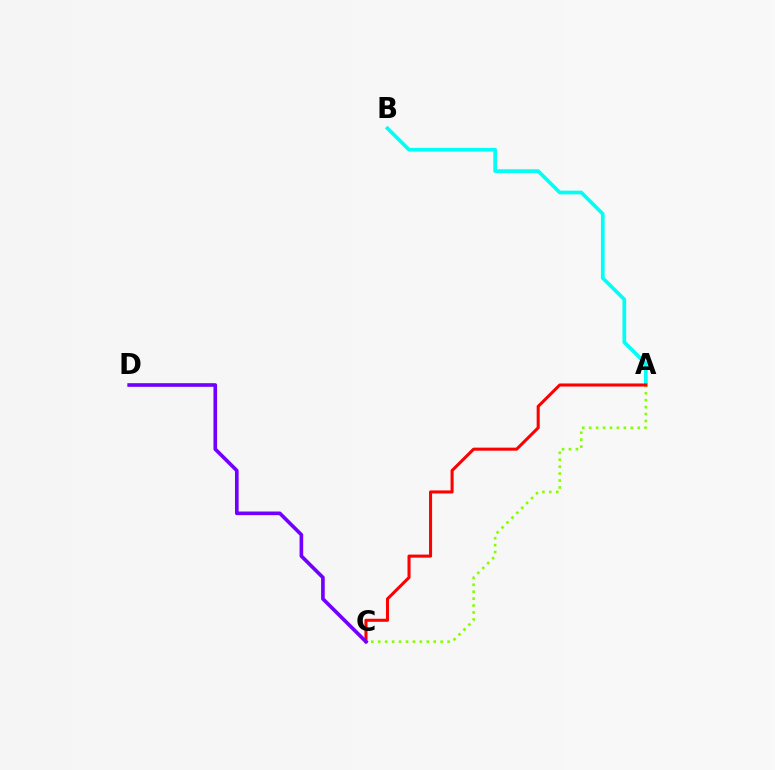{('A', 'B'): [{'color': '#00fff6', 'line_style': 'solid', 'thickness': 2.66}], ('A', 'C'): [{'color': '#84ff00', 'line_style': 'dotted', 'thickness': 1.88}, {'color': '#ff0000', 'line_style': 'solid', 'thickness': 2.2}], ('C', 'D'): [{'color': '#7200ff', 'line_style': 'solid', 'thickness': 2.62}]}